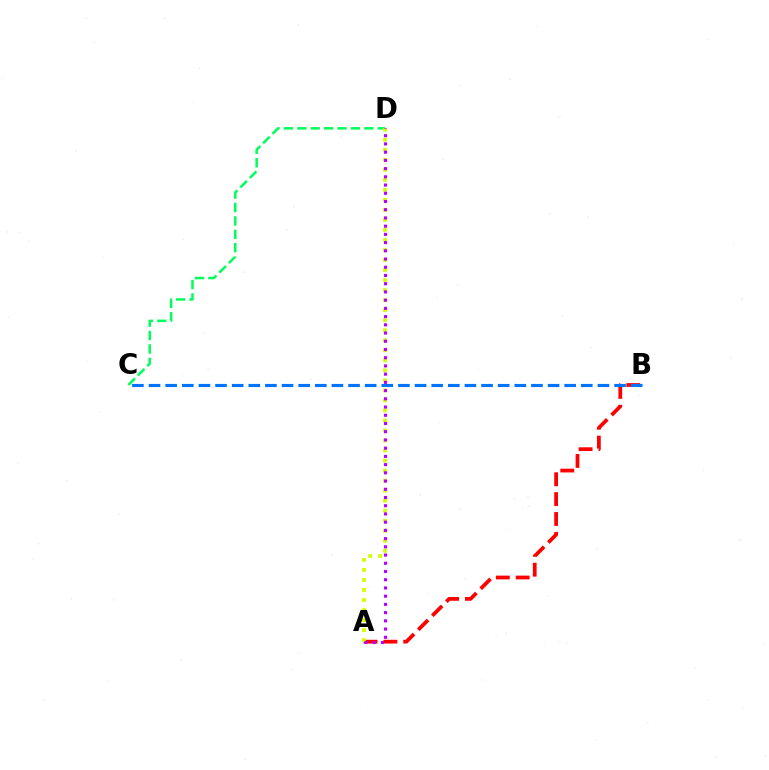{('C', 'D'): [{'color': '#00ff5c', 'line_style': 'dashed', 'thickness': 1.82}], ('A', 'B'): [{'color': '#ff0000', 'line_style': 'dashed', 'thickness': 2.7}], ('B', 'C'): [{'color': '#0074ff', 'line_style': 'dashed', 'thickness': 2.26}], ('A', 'D'): [{'color': '#d1ff00', 'line_style': 'dotted', 'thickness': 2.72}, {'color': '#b900ff', 'line_style': 'dotted', 'thickness': 2.23}]}